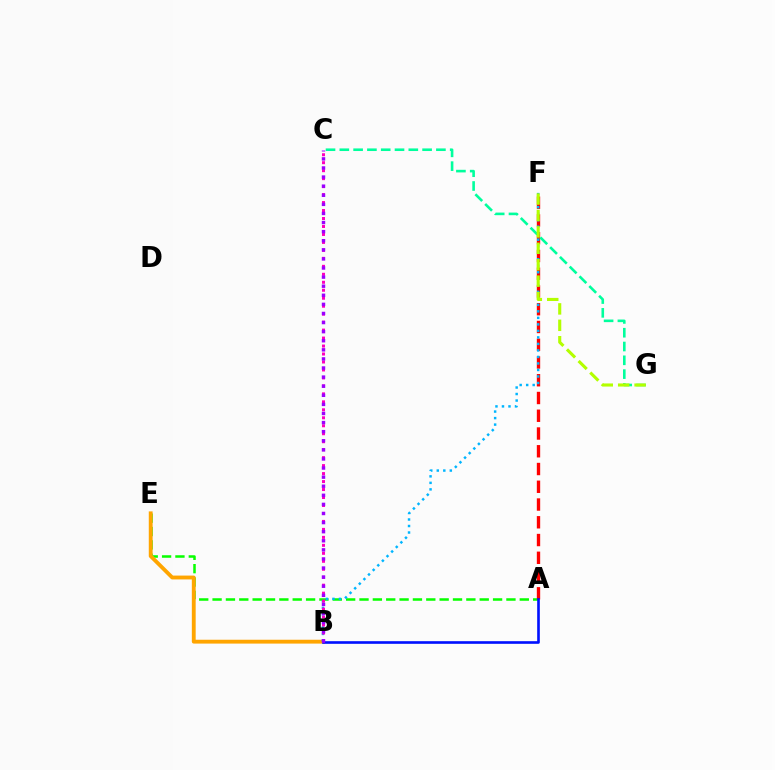{('A', 'E'): [{'color': '#08ff00', 'line_style': 'dashed', 'thickness': 1.81}], ('A', 'F'): [{'color': '#ff0000', 'line_style': 'dashed', 'thickness': 2.41}], ('B', 'E'): [{'color': '#ffa500', 'line_style': 'solid', 'thickness': 2.77}], ('B', 'F'): [{'color': '#00b5ff', 'line_style': 'dotted', 'thickness': 1.77}], ('A', 'B'): [{'color': '#0010ff', 'line_style': 'solid', 'thickness': 1.9}], ('B', 'C'): [{'color': '#ff00bd', 'line_style': 'dotted', 'thickness': 2.17}, {'color': '#9b00ff', 'line_style': 'dotted', 'thickness': 2.47}], ('C', 'G'): [{'color': '#00ff9d', 'line_style': 'dashed', 'thickness': 1.87}], ('F', 'G'): [{'color': '#b3ff00', 'line_style': 'dashed', 'thickness': 2.23}]}